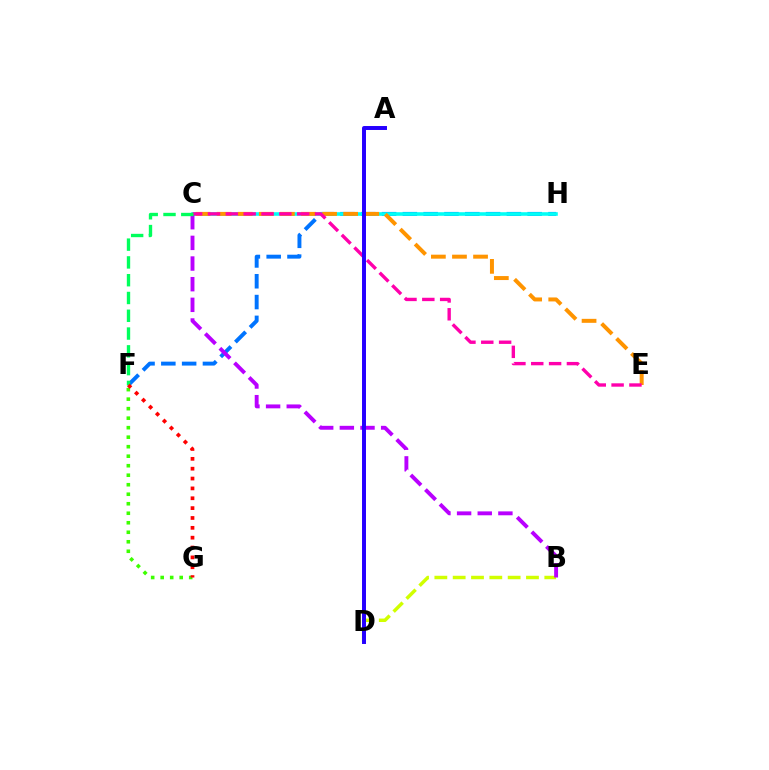{('F', 'H'): [{'color': '#0074ff', 'line_style': 'dashed', 'thickness': 2.83}], ('C', 'H'): [{'color': '#00fff6', 'line_style': 'solid', 'thickness': 2.58}], ('B', 'D'): [{'color': '#d1ff00', 'line_style': 'dashed', 'thickness': 2.49}], ('C', 'E'): [{'color': '#ff9400', 'line_style': 'dashed', 'thickness': 2.86}, {'color': '#ff00ac', 'line_style': 'dashed', 'thickness': 2.42}], ('F', 'G'): [{'color': '#3dff00', 'line_style': 'dotted', 'thickness': 2.58}, {'color': '#ff0000', 'line_style': 'dotted', 'thickness': 2.68}], ('B', 'C'): [{'color': '#b900ff', 'line_style': 'dashed', 'thickness': 2.81}], ('C', 'F'): [{'color': '#00ff5c', 'line_style': 'dashed', 'thickness': 2.42}], ('A', 'D'): [{'color': '#2500ff', 'line_style': 'solid', 'thickness': 2.85}]}